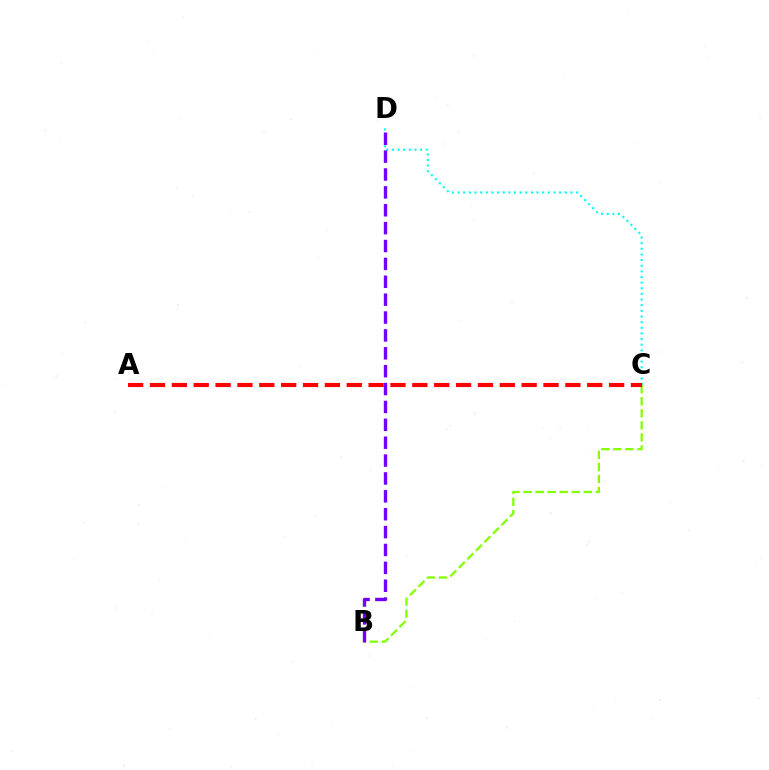{('C', 'D'): [{'color': '#00fff6', 'line_style': 'dotted', 'thickness': 1.53}], ('B', 'C'): [{'color': '#84ff00', 'line_style': 'dashed', 'thickness': 1.64}], ('B', 'D'): [{'color': '#7200ff', 'line_style': 'dashed', 'thickness': 2.43}], ('A', 'C'): [{'color': '#ff0000', 'line_style': 'dashed', 'thickness': 2.97}]}